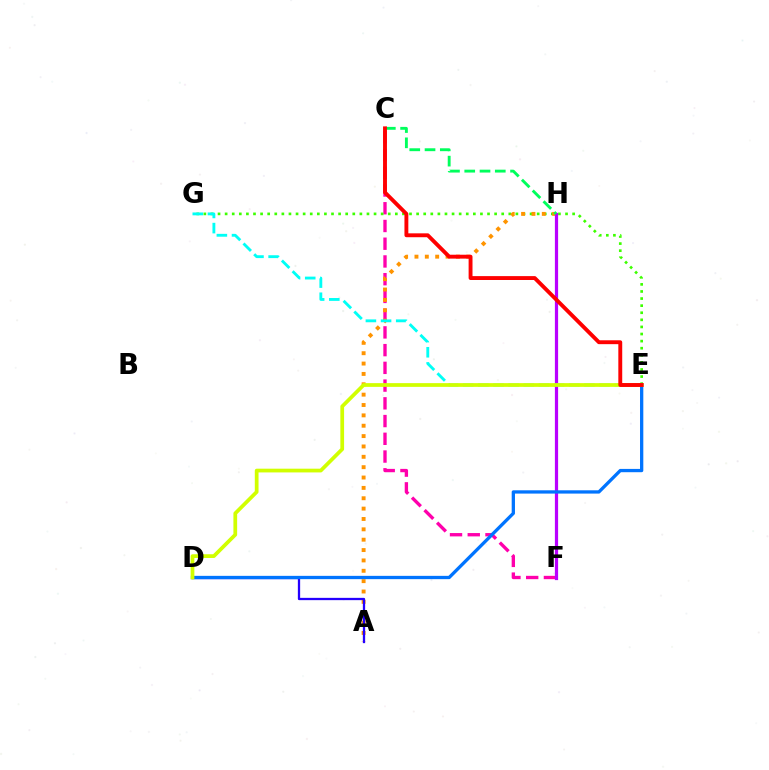{('C', 'F'): [{'color': '#ff00ac', 'line_style': 'dashed', 'thickness': 2.41}], ('E', 'G'): [{'color': '#3dff00', 'line_style': 'dotted', 'thickness': 1.93}, {'color': '#00fff6', 'line_style': 'dashed', 'thickness': 2.06}], ('A', 'H'): [{'color': '#ff9400', 'line_style': 'dotted', 'thickness': 2.82}], ('F', 'H'): [{'color': '#b900ff', 'line_style': 'solid', 'thickness': 2.32}], ('A', 'D'): [{'color': '#2500ff', 'line_style': 'solid', 'thickness': 1.65}], ('D', 'E'): [{'color': '#0074ff', 'line_style': 'solid', 'thickness': 2.37}, {'color': '#d1ff00', 'line_style': 'solid', 'thickness': 2.69}], ('C', 'H'): [{'color': '#00ff5c', 'line_style': 'dashed', 'thickness': 2.07}], ('C', 'E'): [{'color': '#ff0000', 'line_style': 'solid', 'thickness': 2.8}]}